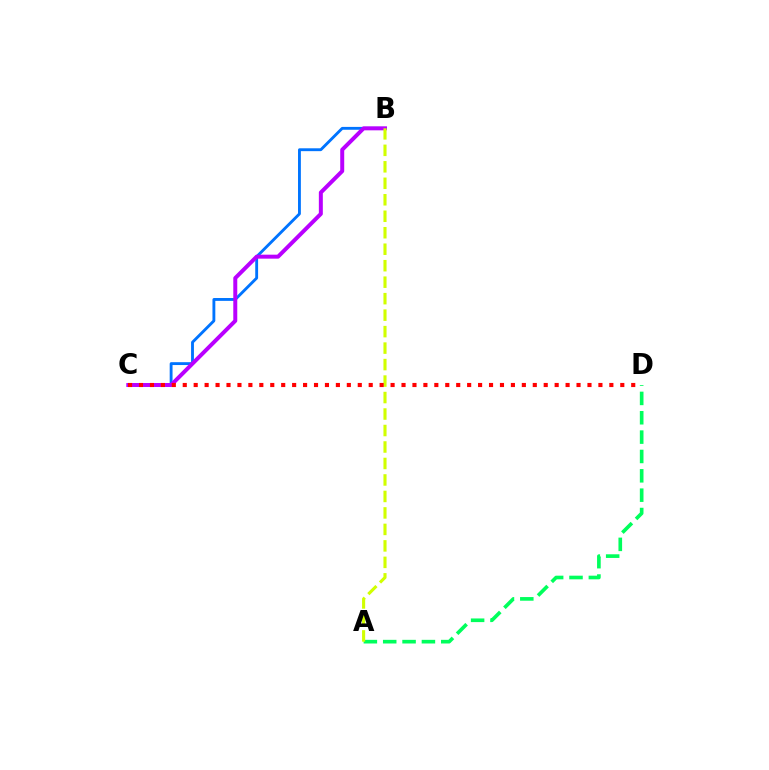{('A', 'D'): [{'color': '#00ff5c', 'line_style': 'dashed', 'thickness': 2.63}], ('B', 'C'): [{'color': '#0074ff', 'line_style': 'solid', 'thickness': 2.06}, {'color': '#b900ff', 'line_style': 'solid', 'thickness': 2.86}], ('A', 'B'): [{'color': '#d1ff00', 'line_style': 'dashed', 'thickness': 2.24}], ('C', 'D'): [{'color': '#ff0000', 'line_style': 'dotted', 'thickness': 2.97}]}